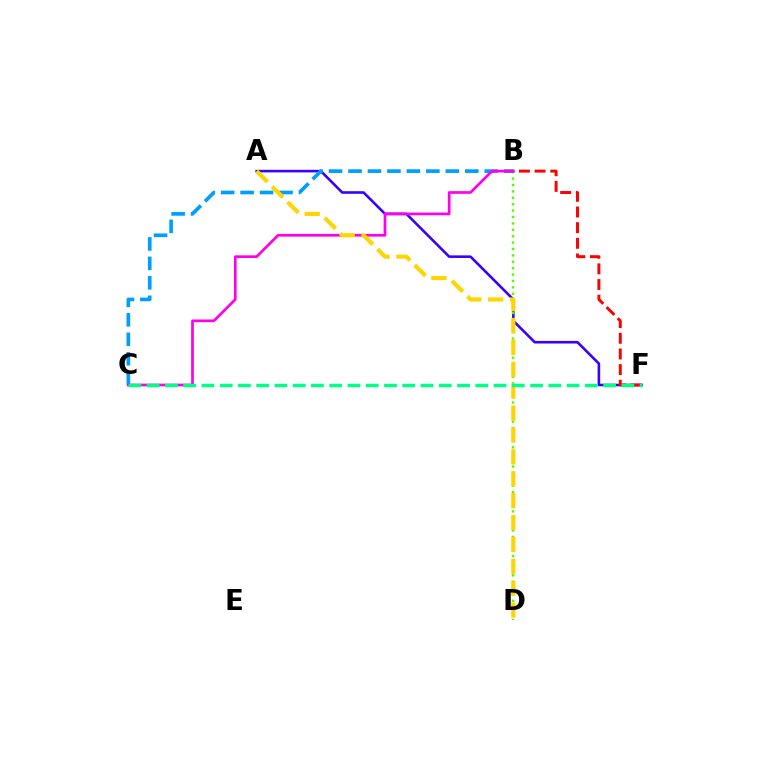{('A', 'F'): [{'color': '#3700ff', 'line_style': 'solid', 'thickness': 1.87}], ('B', 'D'): [{'color': '#4fff00', 'line_style': 'dotted', 'thickness': 1.74}], ('B', 'F'): [{'color': '#ff0000', 'line_style': 'dashed', 'thickness': 2.13}], ('B', 'C'): [{'color': '#009eff', 'line_style': 'dashed', 'thickness': 2.64}, {'color': '#ff00ed', 'line_style': 'solid', 'thickness': 1.94}], ('A', 'D'): [{'color': '#ffd500', 'line_style': 'dashed', 'thickness': 2.97}], ('C', 'F'): [{'color': '#00ff86', 'line_style': 'dashed', 'thickness': 2.48}]}